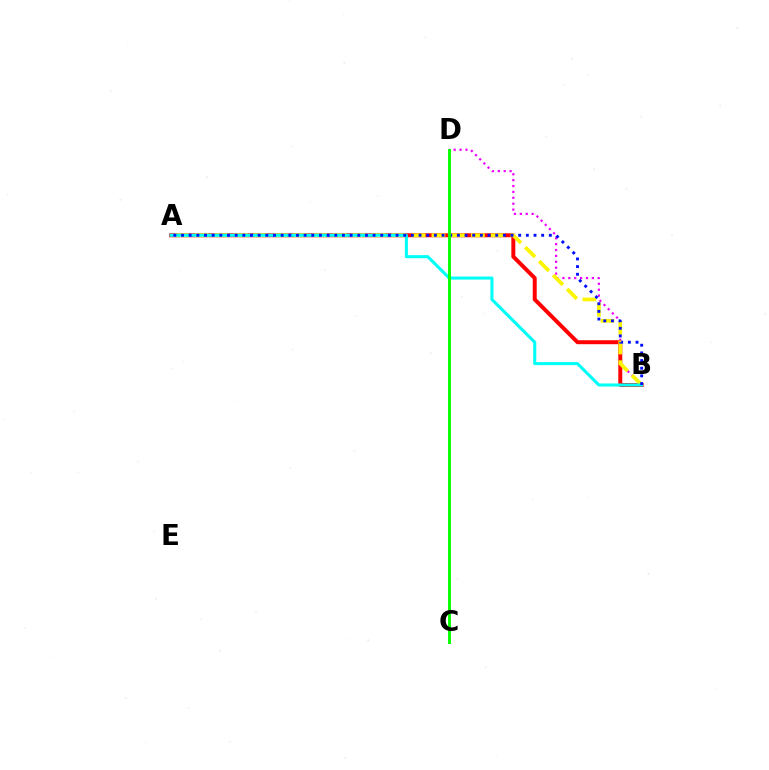{('B', 'D'): [{'color': '#ee00ff', 'line_style': 'dotted', 'thickness': 1.6}], ('A', 'B'): [{'color': '#ff0000', 'line_style': 'solid', 'thickness': 2.85}, {'color': '#fcf500', 'line_style': 'dashed', 'thickness': 2.68}, {'color': '#00fff6', 'line_style': 'solid', 'thickness': 2.2}, {'color': '#0010ff', 'line_style': 'dotted', 'thickness': 2.08}], ('C', 'D'): [{'color': '#08ff00', 'line_style': 'solid', 'thickness': 2.1}]}